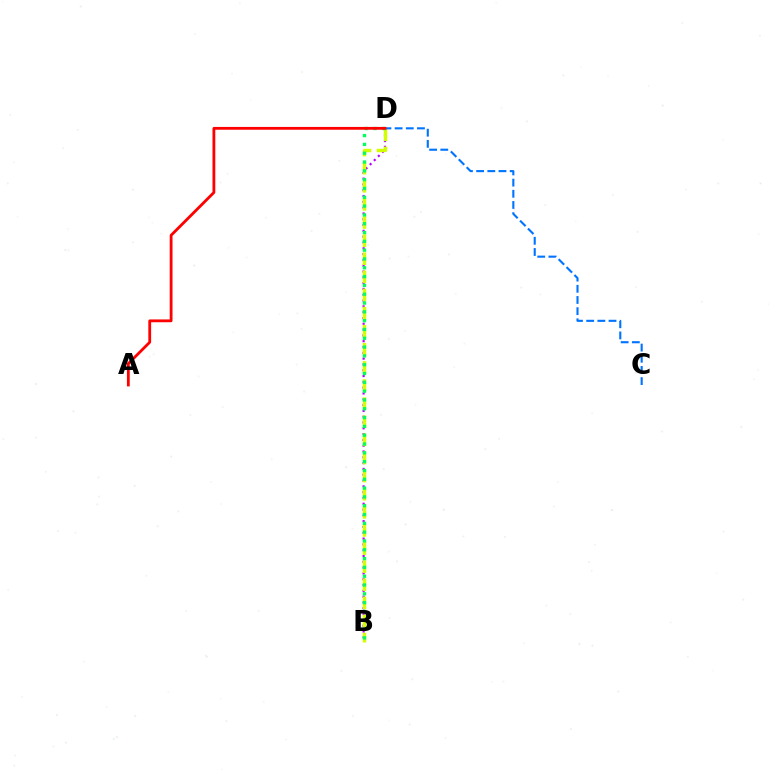{('B', 'D'): [{'color': '#b900ff', 'line_style': 'dotted', 'thickness': 1.58}, {'color': '#d1ff00', 'line_style': 'dashed', 'thickness': 2.46}, {'color': '#00ff5c', 'line_style': 'dotted', 'thickness': 2.39}], ('C', 'D'): [{'color': '#0074ff', 'line_style': 'dashed', 'thickness': 1.52}], ('A', 'D'): [{'color': '#ff0000', 'line_style': 'solid', 'thickness': 2.02}]}